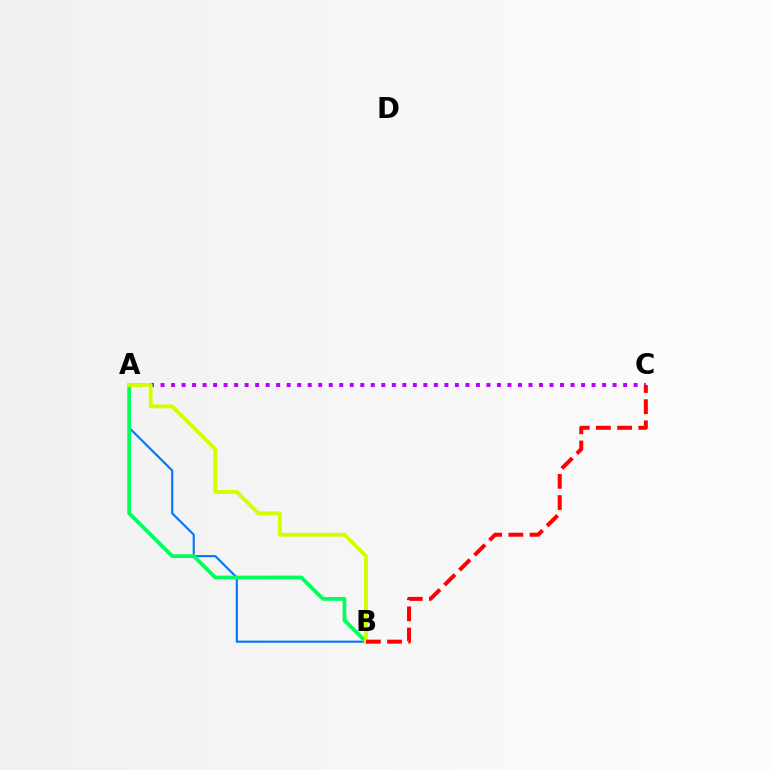{('A', 'B'): [{'color': '#0074ff', 'line_style': 'solid', 'thickness': 1.52}, {'color': '#00ff5c', 'line_style': 'solid', 'thickness': 2.71}, {'color': '#d1ff00', 'line_style': 'solid', 'thickness': 2.78}], ('A', 'C'): [{'color': '#b900ff', 'line_style': 'dotted', 'thickness': 2.86}], ('B', 'C'): [{'color': '#ff0000', 'line_style': 'dashed', 'thickness': 2.88}]}